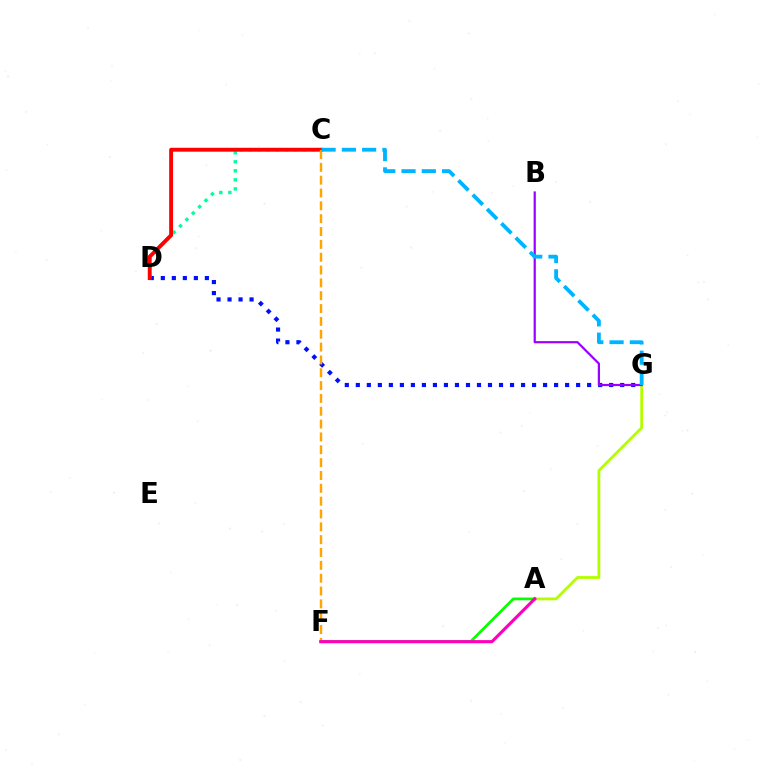{('A', 'G'): [{'color': '#b3ff00', 'line_style': 'solid', 'thickness': 2.02}], ('D', 'G'): [{'color': '#0010ff', 'line_style': 'dotted', 'thickness': 2.99}], ('C', 'D'): [{'color': '#00ff9d', 'line_style': 'dotted', 'thickness': 2.45}, {'color': '#ff0000', 'line_style': 'solid', 'thickness': 2.81}], ('A', 'F'): [{'color': '#08ff00', 'line_style': 'solid', 'thickness': 1.98}, {'color': '#ff00bd', 'line_style': 'solid', 'thickness': 2.25}], ('B', 'G'): [{'color': '#9b00ff', 'line_style': 'solid', 'thickness': 1.59}], ('C', 'F'): [{'color': '#ffa500', 'line_style': 'dashed', 'thickness': 1.74}], ('C', 'G'): [{'color': '#00b5ff', 'line_style': 'dashed', 'thickness': 2.75}]}